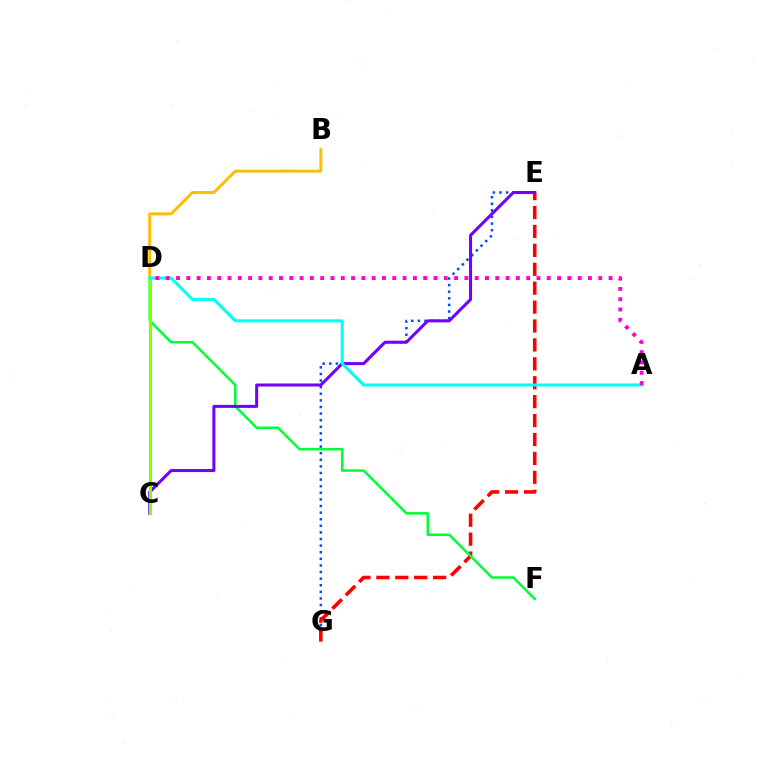{('E', 'G'): [{'color': '#004bff', 'line_style': 'dotted', 'thickness': 1.79}, {'color': '#ff0000', 'line_style': 'dashed', 'thickness': 2.57}], ('D', 'F'): [{'color': '#00ff39', 'line_style': 'solid', 'thickness': 1.82}], ('C', 'E'): [{'color': '#7200ff', 'line_style': 'solid', 'thickness': 2.18}], ('B', 'D'): [{'color': '#ffbd00', 'line_style': 'solid', 'thickness': 2.13}], ('C', 'D'): [{'color': '#84ff00', 'line_style': 'solid', 'thickness': 2.21}], ('A', 'D'): [{'color': '#00fff6', 'line_style': 'solid', 'thickness': 2.18}, {'color': '#ff00cf', 'line_style': 'dotted', 'thickness': 2.8}]}